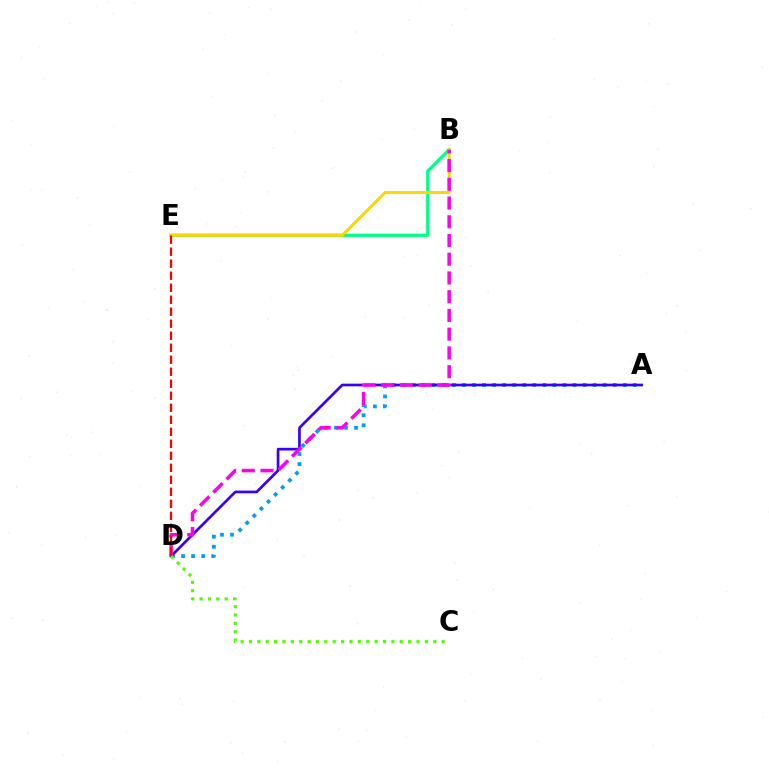{('A', 'D'): [{'color': '#009eff', 'line_style': 'dotted', 'thickness': 2.73}, {'color': '#3700ff', 'line_style': 'solid', 'thickness': 1.94}], ('B', 'E'): [{'color': '#00ff86', 'line_style': 'solid', 'thickness': 2.35}, {'color': '#ffd500', 'line_style': 'solid', 'thickness': 2.09}], ('B', 'D'): [{'color': '#ff00ed', 'line_style': 'dashed', 'thickness': 2.54}], ('D', 'E'): [{'color': '#ff0000', 'line_style': 'dashed', 'thickness': 1.63}], ('C', 'D'): [{'color': '#4fff00', 'line_style': 'dotted', 'thickness': 2.28}]}